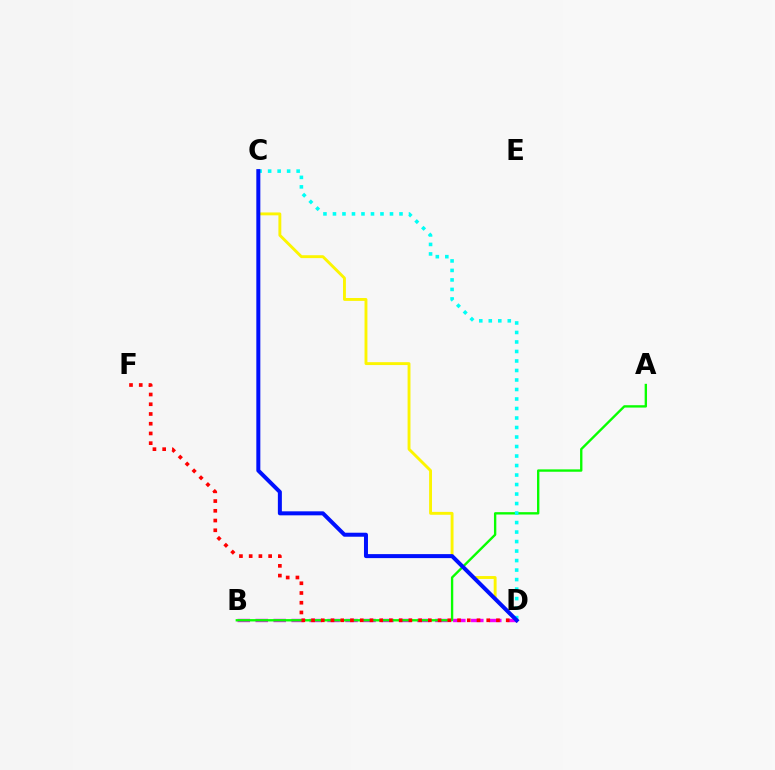{('B', 'D'): [{'color': '#ee00ff', 'line_style': 'dashed', 'thickness': 2.44}], ('C', 'D'): [{'color': '#fcf500', 'line_style': 'solid', 'thickness': 2.08}, {'color': '#00fff6', 'line_style': 'dotted', 'thickness': 2.58}, {'color': '#0010ff', 'line_style': 'solid', 'thickness': 2.88}], ('A', 'B'): [{'color': '#08ff00', 'line_style': 'solid', 'thickness': 1.7}], ('D', 'F'): [{'color': '#ff0000', 'line_style': 'dotted', 'thickness': 2.64}]}